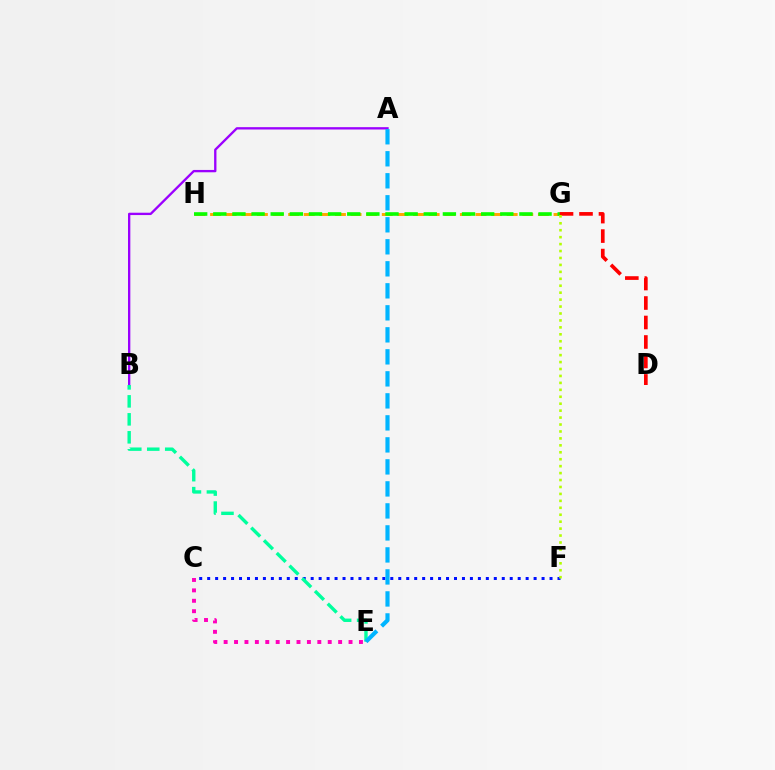{('C', 'E'): [{'color': '#ff00bd', 'line_style': 'dotted', 'thickness': 2.83}], ('C', 'F'): [{'color': '#0010ff', 'line_style': 'dotted', 'thickness': 2.16}], ('A', 'B'): [{'color': '#9b00ff', 'line_style': 'solid', 'thickness': 1.68}], ('G', 'H'): [{'color': '#ffa500', 'line_style': 'dashed', 'thickness': 2.12}, {'color': '#08ff00', 'line_style': 'dashed', 'thickness': 2.6}], ('B', 'E'): [{'color': '#00ff9d', 'line_style': 'dashed', 'thickness': 2.44}], ('D', 'G'): [{'color': '#ff0000', 'line_style': 'dashed', 'thickness': 2.65}], ('F', 'G'): [{'color': '#b3ff00', 'line_style': 'dotted', 'thickness': 1.89}], ('A', 'E'): [{'color': '#00b5ff', 'line_style': 'dashed', 'thickness': 2.99}]}